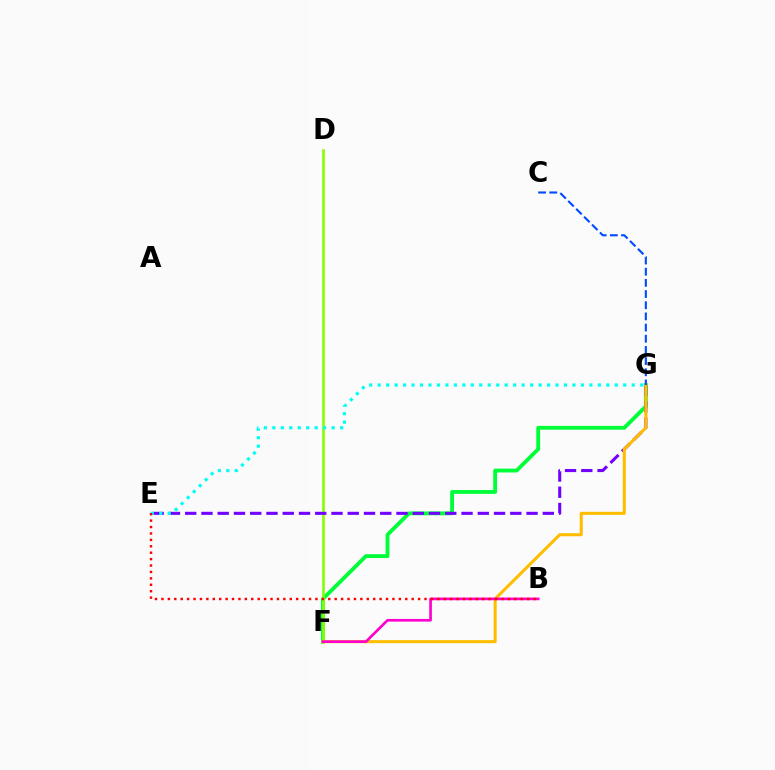{('F', 'G'): [{'color': '#00ff39', 'line_style': 'solid', 'thickness': 2.76}, {'color': '#ffbd00', 'line_style': 'solid', 'thickness': 2.2}], ('D', 'F'): [{'color': '#84ff00', 'line_style': 'solid', 'thickness': 1.89}], ('E', 'G'): [{'color': '#7200ff', 'line_style': 'dashed', 'thickness': 2.21}, {'color': '#00fff6', 'line_style': 'dotted', 'thickness': 2.3}], ('B', 'F'): [{'color': '#ff00cf', 'line_style': 'solid', 'thickness': 1.92}], ('B', 'E'): [{'color': '#ff0000', 'line_style': 'dotted', 'thickness': 1.74}], ('C', 'G'): [{'color': '#004bff', 'line_style': 'dashed', 'thickness': 1.52}]}